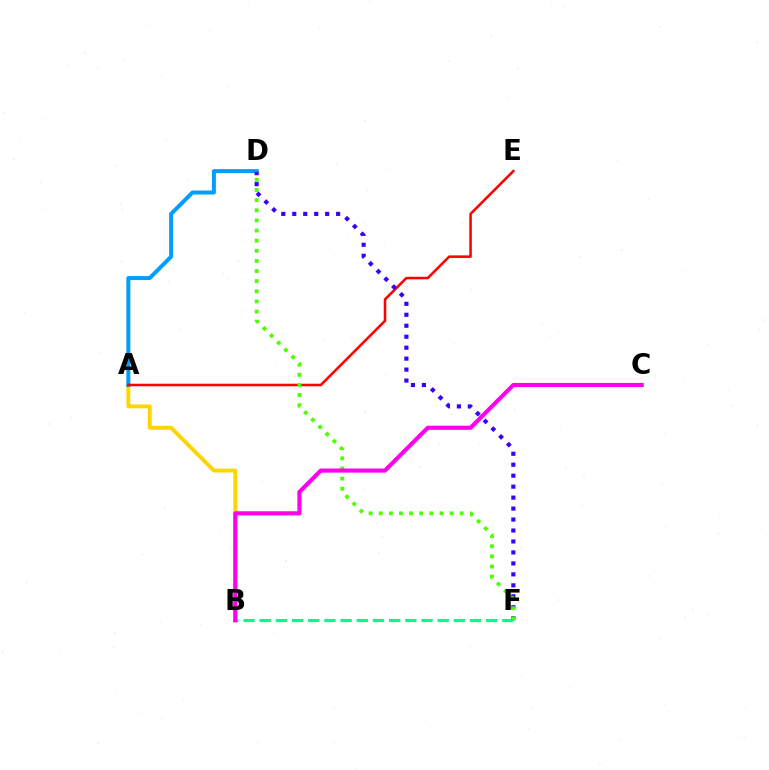{('A', 'B'): [{'color': '#ffd500', 'line_style': 'solid', 'thickness': 2.82}], ('A', 'D'): [{'color': '#009eff', 'line_style': 'solid', 'thickness': 2.88}], ('A', 'E'): [{'color': '#ff0000', 'line_style': 'solid', 'thickness': 1.85}], ('D', 'F'): [{'color': '#3700ff', 'line_style': 'dotted', 'thickness': 2.98}, {'color': '#4fff00', 'line_style': 'dotted', 'thickness': 2.75}], ('B', 'F'): [{'color': '#00ff86', 'line_style': 'dashed', 'thickness': 2.2}], ('B', 'C'): [{'color': '#ff00ed', 'line_style': 'solid', 'thickness': 2.97}]}